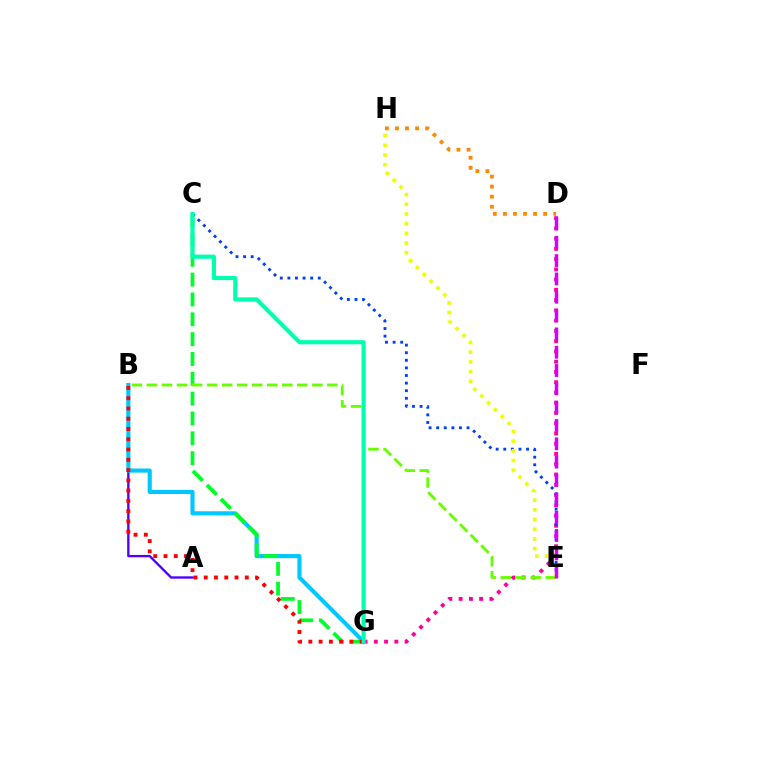{('A', 'B'): [{'color': '#4f00ff', 'line_style': 'solid', 'thickness': 1.69}], ('B', 'G'): [{'color': '#00c7ff', 'line_style': 'solid', 'thickness': 2.97}, {'color': '#ff0000', 'line_style': 'dotted', 'thickness': 2.79}], ('C', 'G'): [{'color': '#00ff27', 'line_style': 'dashed', 'thickness': 2.7}, {'color': '#00ffaf', 'line_style': 'solid', 'thickness': 2.99}], ('D', 'G'): [{'color': '#ff00a0', 'line_style': 'dotted', 'thickness': 2.79}], ('B', 'E'): [{'color': '#66ff00', 'line_style': 'dashed', 'thickness': 2.04}], ('C', 'E'): [{'color': '#003fff', 'line_style': 'dotted', 'thickness': 2.06}], ('D', 'H'): [{'color': '#ff8800', 'line_style': 'dotted', 'thickness': 2.73}], ('E', 'H'): [{'color': '#eeff00', 'line_style': 'dotted', 'thickness': 2.63}], ('D', 'E'): [{'color': '#d600ff', 'line_style': 'dashed', 'thickness': 2.49}]}